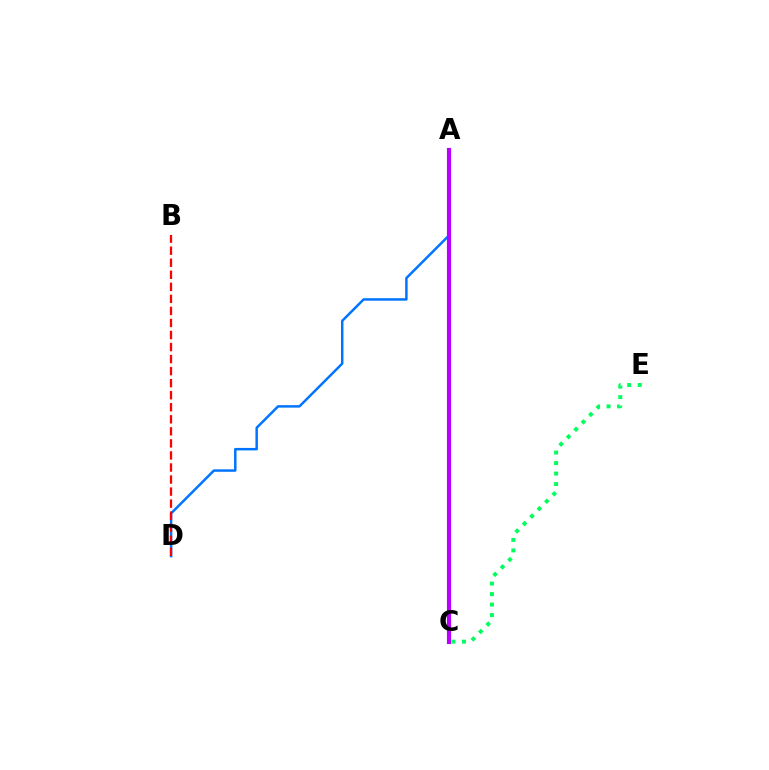{('A', 'D'): [{'color': '#0074ff', 'line_style': 'solid', 'thickness': 1.78}], ('C', 'E'): [{'color': '#00ff5c', 'line_style': 'dotted', 'thickness': 2.85}], ('A', 'C'): [{'color': '#d1ff00', 'line_style': 'dotted', 'thickness': 2.32}, {'color': '#b900ff', 'line_style': 'solid', 'thickness': 2.98}], ('B', 'D'): [{'color': '#ff0000', 'line_style': 'dashed', 'thickness': 1.64}]}